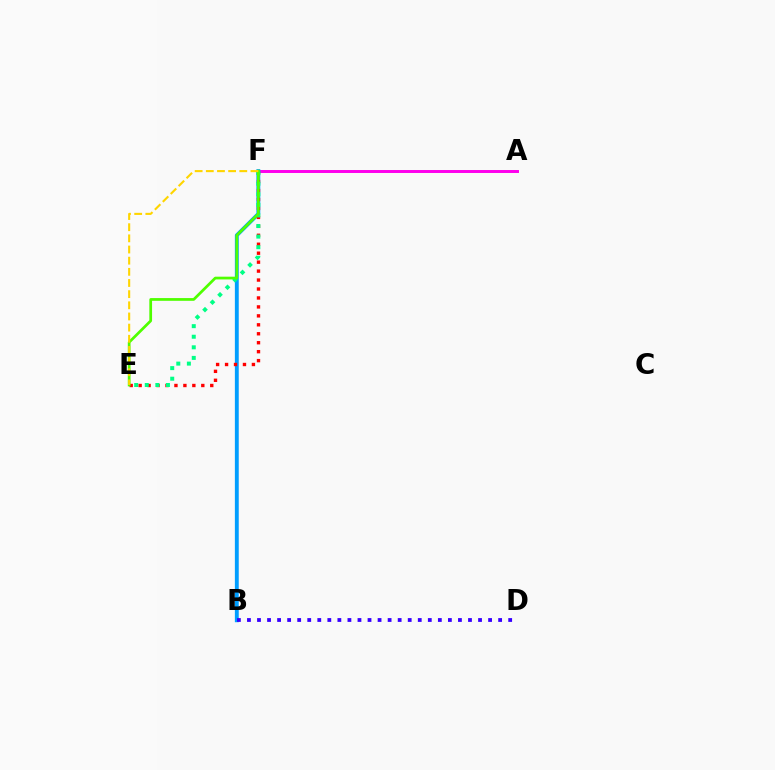{('A', 'F'): [{'color': '#ff00ed', 'line_style': 'solid', 'thickness': 2.13}], ('B', 'F'): [{'color': '#009eff', 'line_style': 'solid', 'thickness': 2.79}], ('E', 'F'): [{'color': '#ff0000', 'line_style': 'dotted', 'thickness': 2.43}, {'color': '#00ff86', 'line_style': 'dotted', 'thickness': 2.88}, {'color': '#4fff00', 'line_style': 'solid', 'thickness': 1.97}, {'color': '#ffd500', 'line_style': 'dashed', 'thickness': 1.52}], ('B', 'D'): [{'color': '#3700ff', 'line_style': 'dotted', 'thickness': 2.73}]}